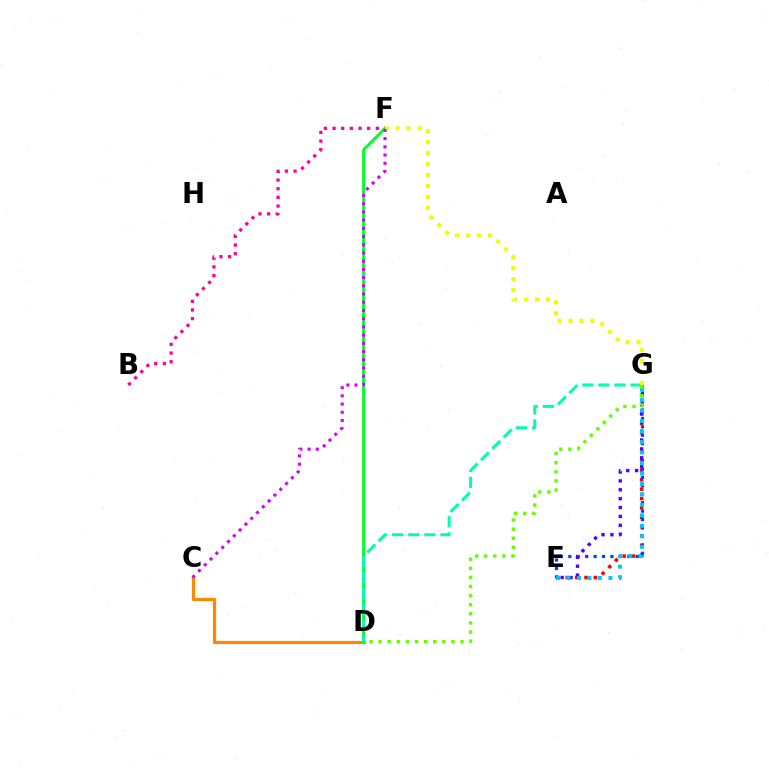{('E', 'G'): [{'color': '#ff0000', 'line_style': 'dotted', 'thickness': 2.55}, {'color': '#003fff', 'line_style': 'dotted', 'thickness': 2.29}, {'color': '#4f00ff', 'line_style': 'dotted', 'thickness': 2.42}, {'color': '#00c7ff', 'line_style': 'dotted', 'thickness': 2.85}], ('C', 'D'): [{'color': '#ff8800', 'line_style': 'solid', 'thickness': 2.32}], ('B', 'F'): [{'color': '#ff00a0', 'line_style': 'dotted', 'thickness': 2.35}], ('D', 'F'): [{'color': '#00ff27', 'line_style': 'solid', 'thickness': 2.12}], ('D', 'G'): [{'color': '#00ffaf', 'line_style': 'dashed', 'thickness': 2.19}, {'color': '#66ff00', 'line_style': 'dotted', 'thickness': 2.47}], ('F', 'G'): [{'color': '#eeff00', 'line_style': 'dotted', 'thickness': 2.98}], ('C', 'F'): [{'color': '#d600ff', 'line_style': 'dotted', 'thickness': 2.23}]}